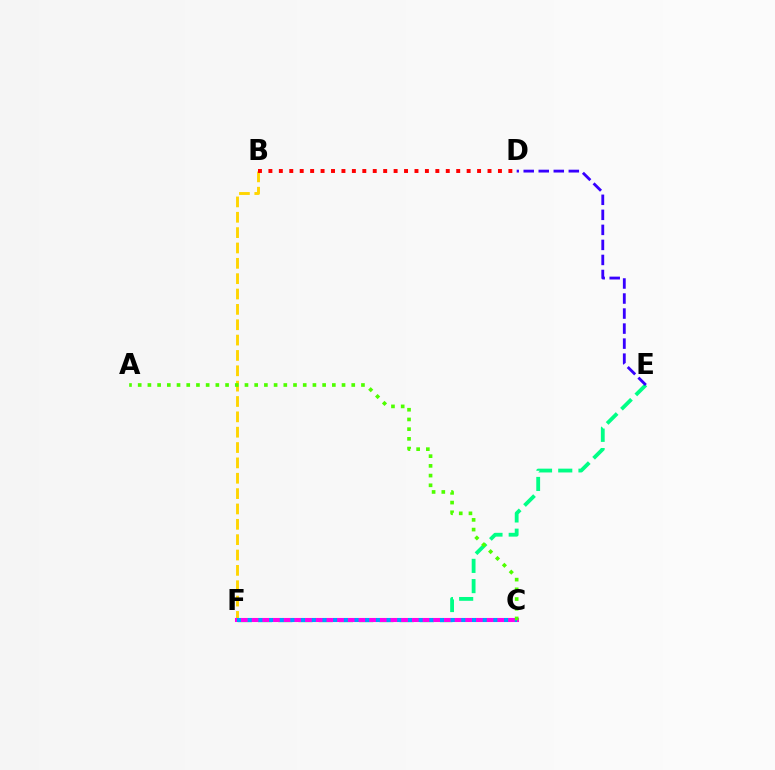{('E', 'F'): [{'color': '#00ff86', 'line_style': 'dashed', 'thickness': 2.75}], ('B', 'F'): [{'color': '#ffd500', 'line_style': 'dashed', 'thickness': 2.09}], ('C', 'F'): [{'color': '#ff00ed', 'line_style': 'solid', 'thickness': 2.93}, {'color': '#009eff', 'line_style': 'dotted', 'thickness': 2.9}], ('D', 'E'): [{'color': '#3700ff', 'line_style': 'dashed', 'thickness': 2.04}], ('B', 'D'): [{'color': '#ff0000', 'line_style': 'dotted', 'thickness': 2.83}], ('A', 'C'): [{'color': '#4fff00', 'line_style': 'dotted', 'thickness': 2.64}]}